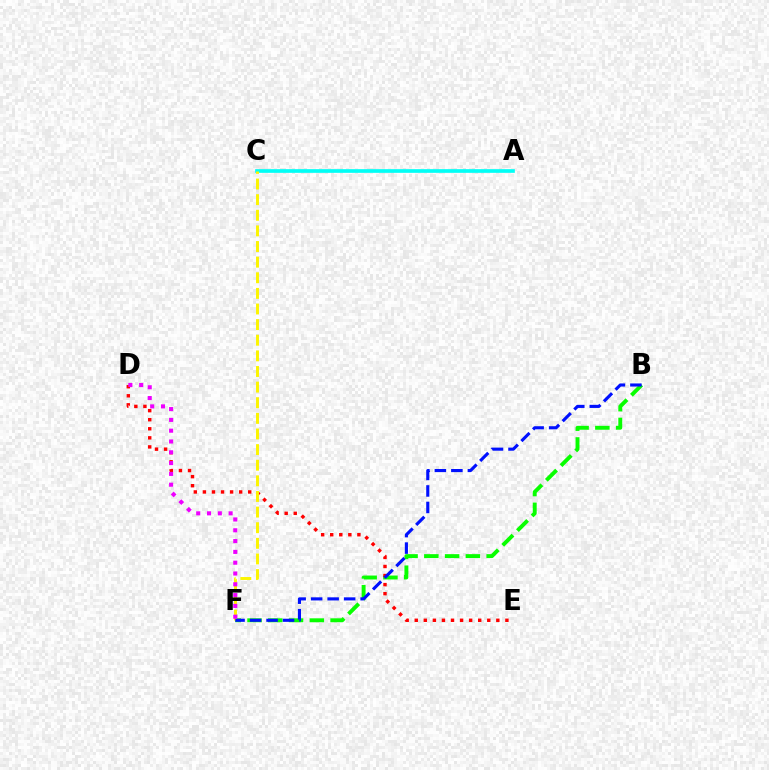{('B', 'F'): [{'color': '#08ff00', 'line_style': 'dashed', 'thickness': 2.82}, {'color': '#0010ff', 'line_style': 'dashed', 'thickness': 2.24}], ('D', 'E'): [{'color': '#ff0000', 'line_style': 'dotted', 'thickness': 2.46}], ('A', 'C'): [{'color': '#00fff6', 'line_style': 'solid', 'thickness': 2.64}], ('C', 'F'): [{'color': '#fcf500', 'line_style': 'dashed', 'thickness': 2.12}], ('D', 'F'): [{'color': '#ee00ff', 'line_style': 'dotted', 'thickness': 2.94}]}